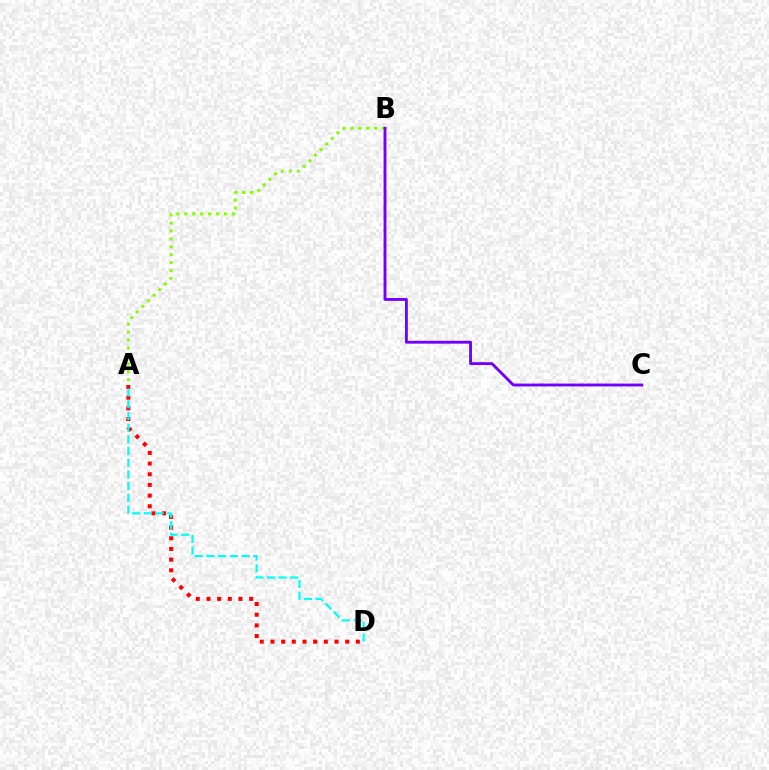{('A', 'D'): [{'color': '#ff0000', 'line_style': 'dotted', 'thickness': 2.9}, {'color': '#00fff6', 'line_style': 'dashed', 'thickness': 1.59}], ('A', 'B'): [{'color': '#84ff00', 'line_style': 'dotted', 'thickness': 2.15}], ('B', 'C'): [{'color': '#7200ff', 'line_style': 'solid', 'thickness': 2.06}]}